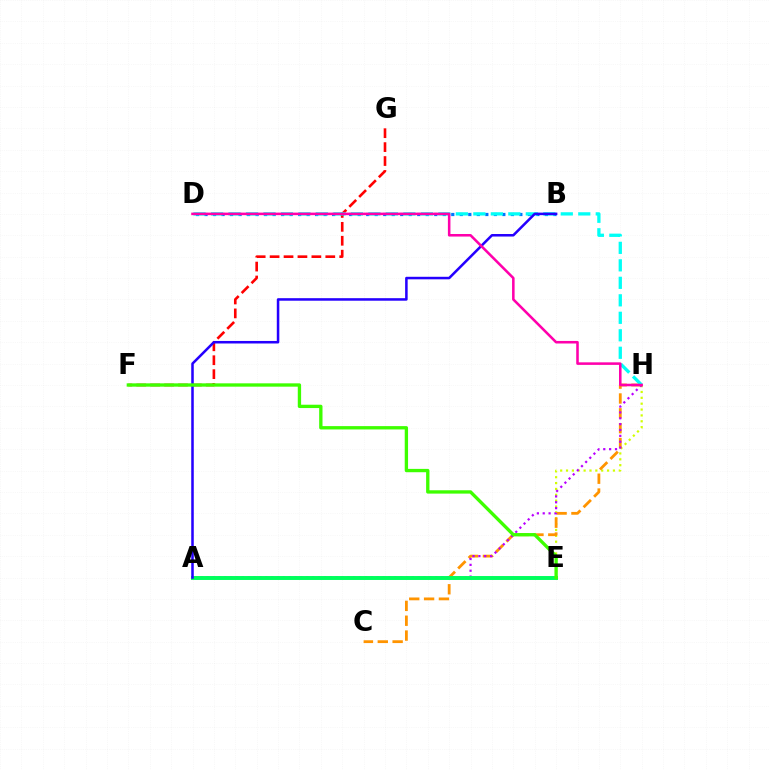{('E', 'H'): [{'color': '#d1ff00', 'line_style': 'dotted', 'thickness': 1.59}], ('B', 'D'): [{'color': '#0074ff', 'line_style': 'dotted', 'thickness': 2.31}], ('F', 'G'): [{'color': '#ff0000', 'line_style': 'dashed', 'thickness': 1.89}], ('C', 'H'): [{'color': '#ff9400', 'line_style': 'dashed', 'thickness': 2.02}], ('D', 'H'): [{'color': '#00fff6', 'line_style': 'dashed', 'thickness': 2.38}, {'color': '#ff00ac', 'line_style': 'solid', 'thickness': 1.84}], ('A', 'H'): [{'color': '#b900ff', 'line_style': 'dotted', 'thickness': 1.59}], ('A', 'E'): [{'color': '#00ff5c', 'line_style': 'solid', 'thickness': 2.83}], ('A', 'B'): [{'color': '#2500ff', 'line_style': 'solid', 'thickness': 1.82}], ('E', 'F'): [{'color': '#3dff00', 'line_style': 'solid', 'thickness': 2.4}]}